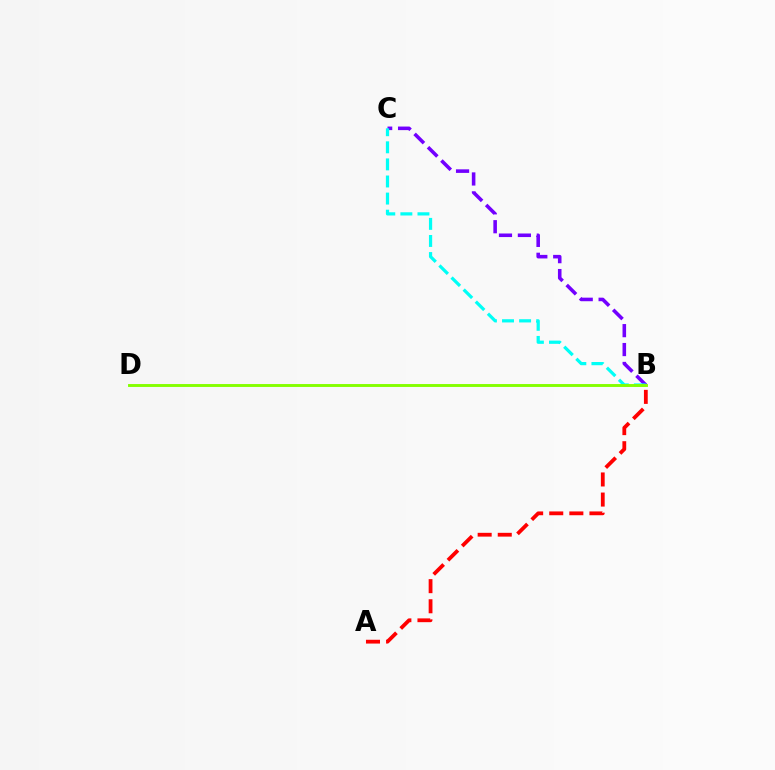{('B', 'C'): [{'color': '#7200ff', 'line_style': 'dashed', 'thickness': 2.57}, {'color': '#00fff6', 'line_style': 'dashed', 'thickness': 2.32}], ('A', 'B'): [{'color': '#ff0000', 'line_style': 'dashed', 'thickness': 2.73}], ('B', 'D'): [{'color': '#84ff00', 'line_style': 'solid', 'thickness': 2.09}]}